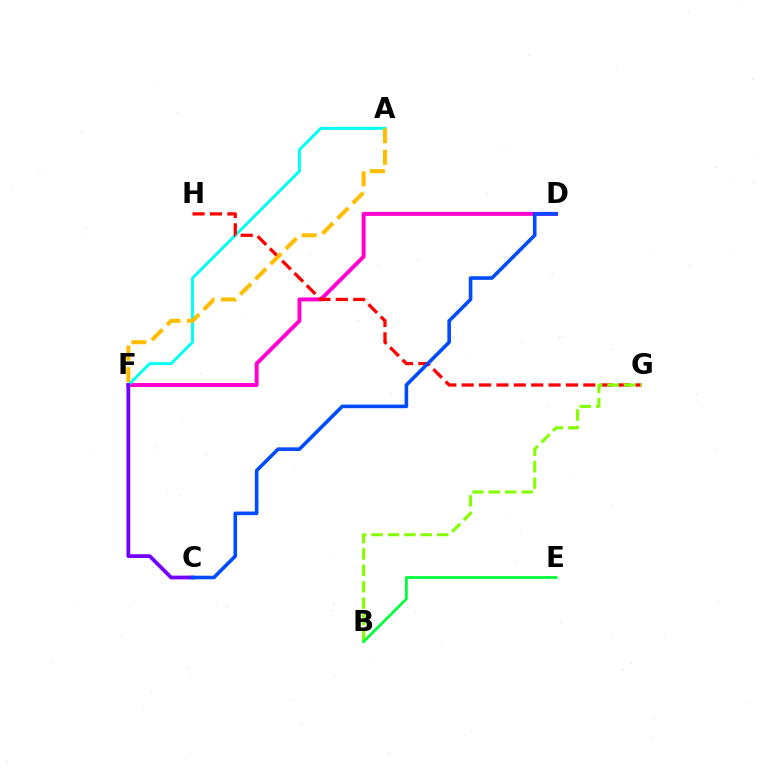{('D', 'F'): [{'color': '#ff00cf', 'line_style': 'solid', 'thickness': 2.84}], ('A', 'F'): [{'color': '#00fff6', 'line_style': 'solid', 'thickness': 2.12}, {'color': '#ffbd00', 'line_style': 'dashed', 'thickness': 2.92}], ('G', 'H'): [{'color': '#ff0000', 'line_style': 'dashed', 'thickness': 2.36}], ('C', 'F'): [{'color': '#7200ff', 'line_style': 'solid', 'thickness': 2.71}], ('B', 'G'): [{'color': '#84ff00', 'line_style': 'dashed', 'thickness': 2.23}], ('B', 'E'): [{'color': '#00ff39', 'line_style': 'solid', 'thickness': 1.98}], ('C', 'D'): [{'color': '#004bff', 'line_style': 'solid', 'thickness': 2.59}]}